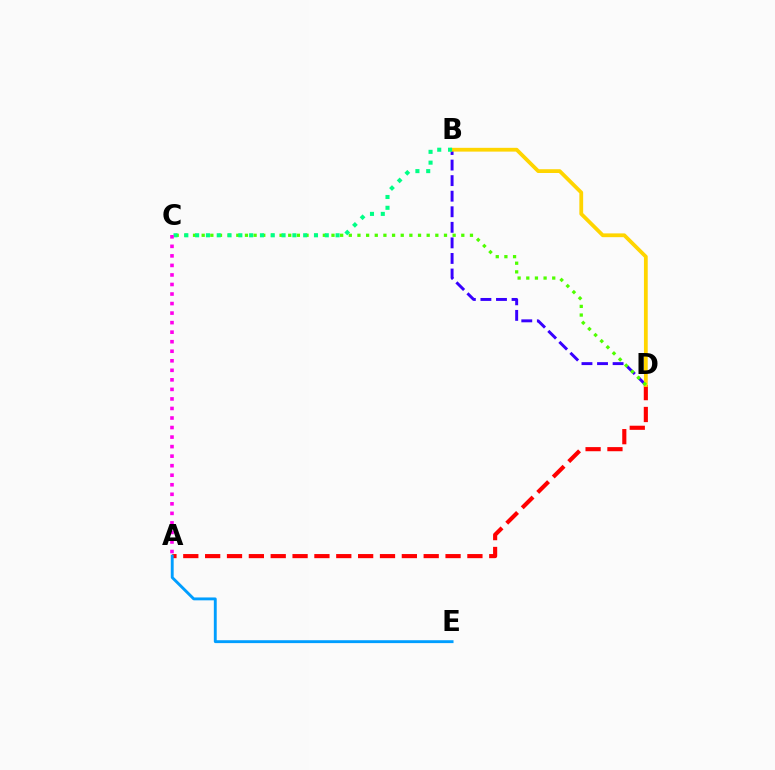{('A', 'D'): [{'color': '#ff0000', 'line_style': 'dashed', 'thickness': 2.97}], ('B', 'D'): [{'color': '#3700ff', 'line_style': 'dashed', 'thickness': 2.11}, {'color': '#ffd500', 'line_style': 'solid', 'thickness': 2.72}], ('C', 'D'): [{'color': '#4fff00', 'line_style': 'dotted', 'thickness': 2.35}], ('B', 'C'): [{'color': '#00ff86', 'line_style': 'dotted', 'thickness': 2.94}], ('A', 'C'): [{'color': '#ff00ed', 'line_style': 'dotted', 'thickness': 2.59}], ('A', 'E'): [{'color': '#009eff', 'line_style': 'solid', 'thickness': 2.07}]}